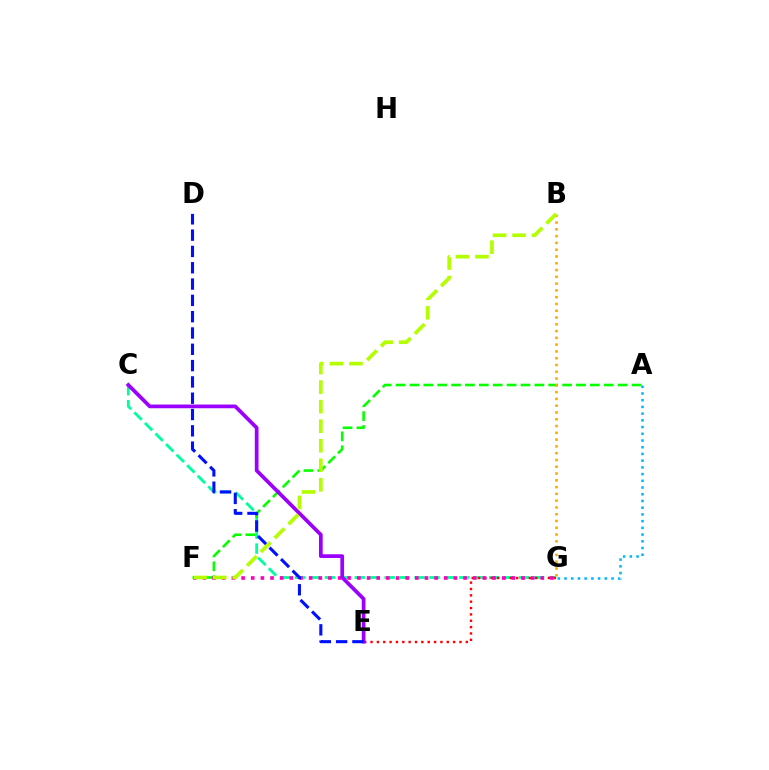{('C', 'G'): [{'color': '#00ff9d', 'line_style': 'dashed', 'thickness': 2.03}], ('A', 'F'): [{'color': '#08ff00', 'line_style': 'dashed', 'thickness': 1.89}], ('E', 'G'): [{'color': '#ff0000', 'line_style': 'dotted', 'thickness': 1.73}], ('A', 'G'): [{'color': '#00b5ff', 'line_style': 'dotted', 'thickness': 1.83}], ('F', 'G'): [{'color': '#ff00bd', 'line_style': 'dotted', 'thickness': 2.62}], ('C', 'E'): [{'color': '#9b00ff', 'line_style': 'solid', 'thickness': 2.68}], ('B', 'G'): [{'color': '#ffa500', 'line_style': 'dotted', 'thickness': 1.84}], ('B', 'F'): [{'color': '#b3ff00', 'line_style': 'dashed', 'thickness': 2.65}], ('D', 'E'): [{'color': '#0010ff', 'line_style': 'dashed', 'thickness': 2.22}]}